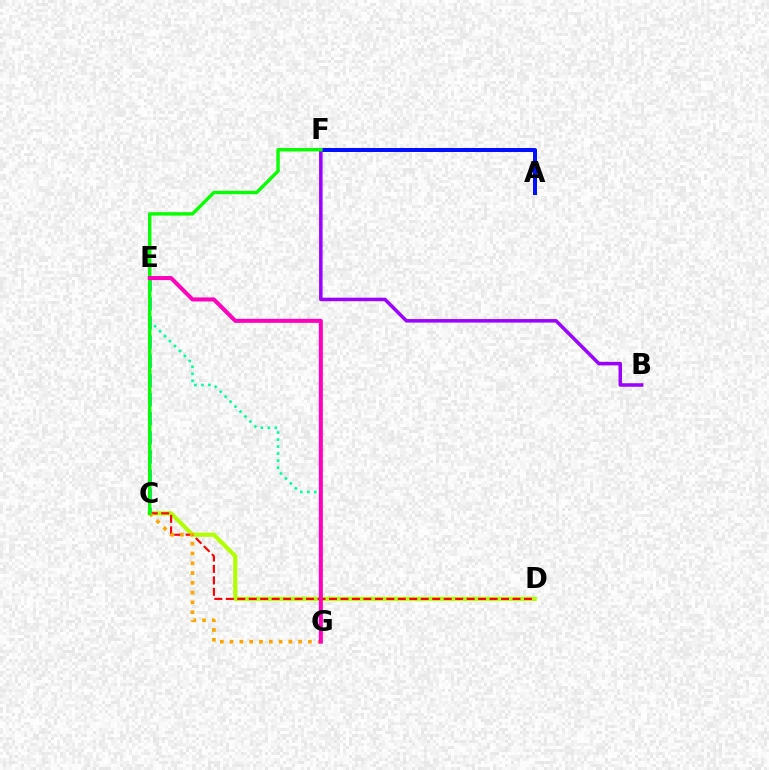{('C', 'D'): [{'color': '#b3ff00', 'line_style': 'solid', 'thickness': 2.98}, {'color': '#ff0000', 'line_style': 'dashed', 'thickness': 1.56}], ('C', 'G'): [{'color': '#ffa500', 'line_style': 'dotted', 'thickness': 2.66}], ('A', 'F'): [{'color': '#0010ff', 'line_style': 'solid', 'thickness': 2.88}], ('B', 'F'): [{'color': '#9b00ff', 'line_style': 'solid', 'thickness': 2.53}], ('C', 'E'): [{'color': '#00b5ff', 'line_style': 'dashed', 'thickness': 2.6}], ('E', 'G'): [{'color': '#00ff9d', 'line_style': 'dotted', 'thickness': 1.91}, {'color': '#ff00bd', 'line_style': 'solid', 'thickness': 2.9}], ('C', 'F'): [{'color': '#08ff00', 'line_style': 'solid', 'thickness': 2.46}]}